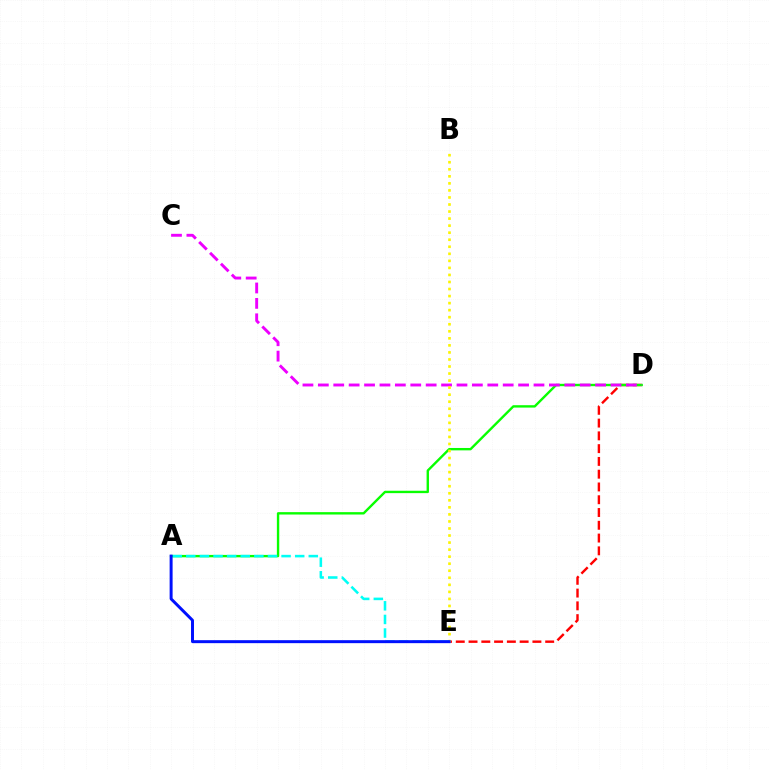{('D', 'E'): [{'color': '#ff0000', 'line_style': 'dashed', 'thickness': 1.74}], ('A', 'D'): [{'color': '#08ff00', 'line_style': 'solid', 'thickness': 1.72}], ('C', 'D'): [{'color': '#ee00ff', 'line_style': 'dashed', 'thickness': 2.09}], ('B', 'E'): [{'color': '#fcf500', 'line_style': 'dotted', 'thickness': 1.91}], ('A', 'E'): [{'color': '#00fff6', 'line_style': 'dashed', 'thickness': 1.85}, {'color': '#0010ff', 'line_style': 'solid', 'thickness': 2.14}]}